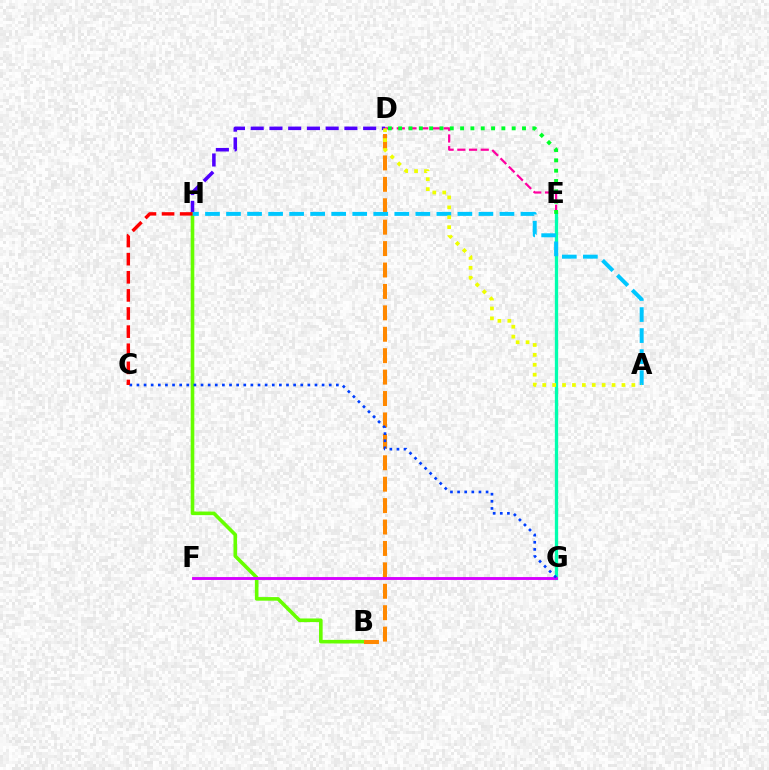{('D', 'H'): [{'color': '#4f00ff', 'line_style': 'dashed', 'thickness': 2.55}], ('B', 'H'): [{'color': '#66ff00', 'line_style': 'solid', 'thickness': 2.6}], ('D', 'E'): [{'color': '#ff00a0', 'line_style': 'dashed', 'thickness': 1.59}, {'color': '#00ff27', 'line_style': 'dotted', 'thickness': 2.8}], ('E', 'G'): [{'color': '#00ffaf', 'line_style': 'solid', 'thickness': 2.38}], ('B', 'D'): [{'color': '#ff8800', 'line_style': 'dashed', 'thickness': 2.91}], ('F', 'G'): [{'color': '#d600ff', 'line_style': 'solid', 'thickness': 2.07}], ('C', 'G'): [{'color': '#003fff', 'line_style': 'dotted', 'thickness': 1.94}], ('A', 'H'): [{'color': '#00c7ff', 'line_style': 'dashed', 'thickness': 2.86}], ('C', 'H'): [{'color': '#ff0000', 'line_style': 'dashed', 'thickness': 2.46}], ('A', 'D'): [{'color': '#eeff00', 'line_style': 'dotted', 'thickness': 2.69}]}